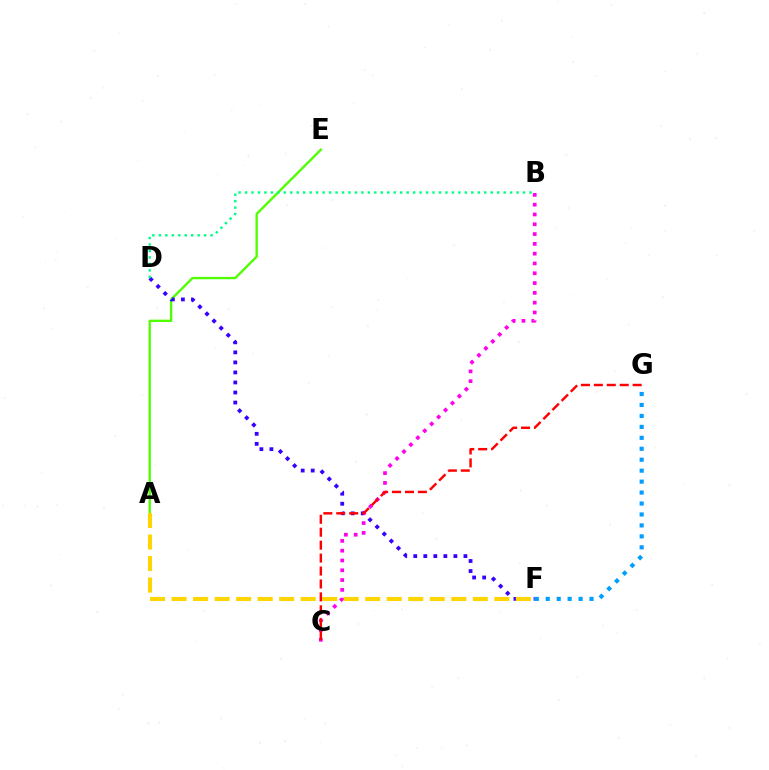{('A', 'E'): [{'color': '#4fff00', 'line_style': 'solid', 'thickness': 1.69}], ('B', 'C'): [{'color': '#ff00ed', 'line_style': 'dotted', 'thickness': 2.66}], ('D', 'F'): [{'color': '#3700ff', 'line_style': 'dotted', 'thickness': 2.73}], ('F', 'G'): [{'color': '#009eff', 'line_style': 'dotted', 'thickness': 2.97}], ('B', 'D'): [{'color': '#00ff86', 'line_style': 'dotted', 'thickness': 1.76}], ('A', 'F'): [{'color': '#ffd500', 'line_style': 'dashed', 'thickness': 2.92}], ('C', 'G'): [{'color': '#ff0000', 'line_style': 'dashed', 'thickness': 1.76}]}